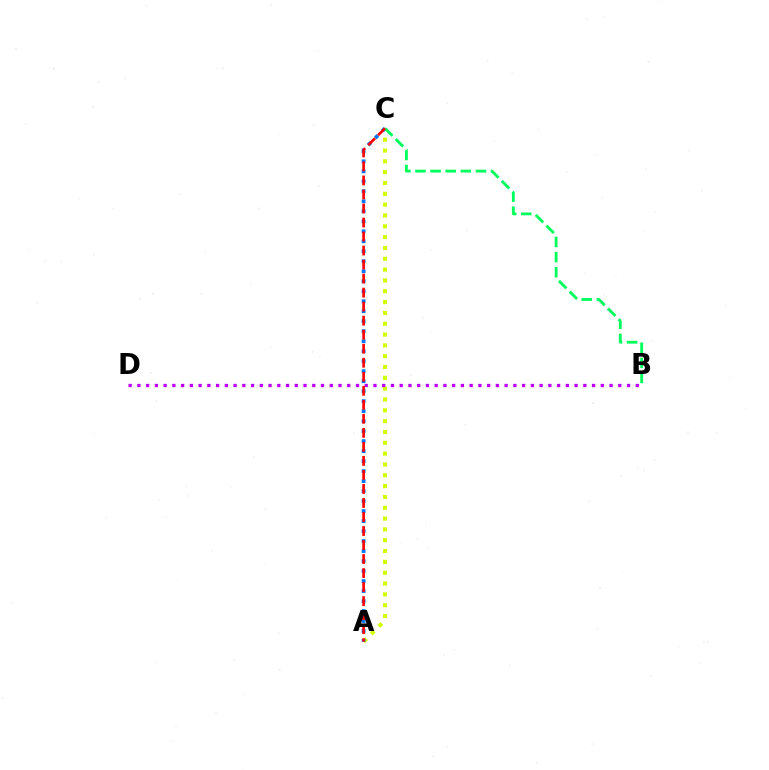{('A', 'C'): [{'color': '#d1ff00', 'line_style': 'dotted', 'thickness': 2.94}, {'color': '#0074ff', 'line_style': 'dotted', 'thickness': 2.72}, {'color': '#ff0000', 'line_style': 'dashed', 'thickness': 1.9}], ('B', 'D'): [{'color': '#b900ff', 'line_style': 'dotted', 'thickness': 2.38}], ('B', 'C'): [{'color': '#00ff5c', 'line_style': 'dashed', 'thickness': 2.05}]}